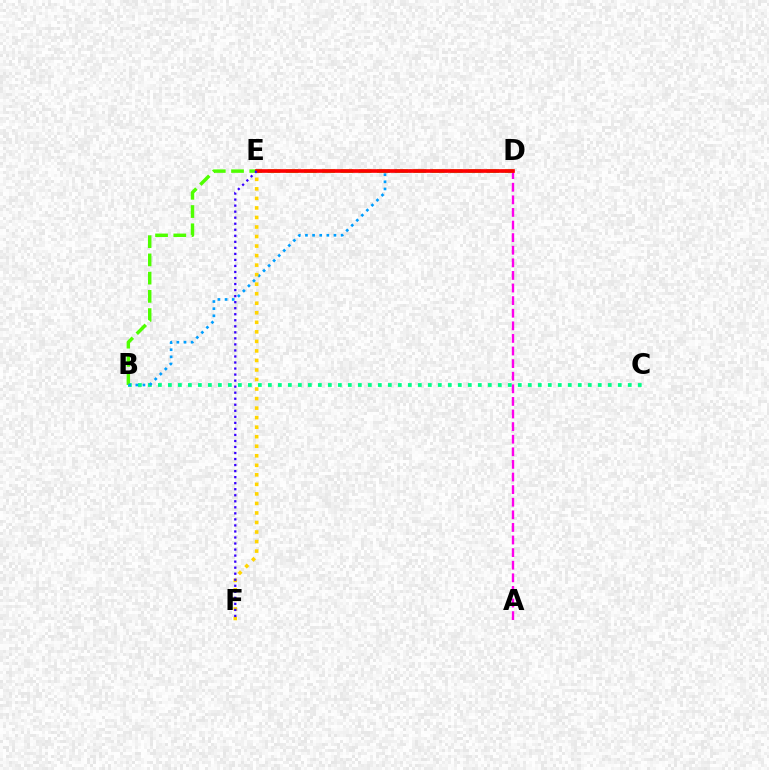{('A', 'D'): [{'color': '#ff00ed', 'line_style': 'dashed', 'thickness': 1.71}], ('B', 'C'): [{'color': '#00ff86', 'line_style': 'dotted', 'thickness': 2.72}], ('B', 'D'): [{'color': '#4fff00', 'line_style': 'dashed', 'thickness': 2.48}, {'color': '#009eff', 'line_style': 'dotted', 'thickness': 1.94}], ('E', 'F'): [{'color': '#ffd500', 'line_style': 'dotted', 'thickness': 2.59}, {'color': '#3700ff', 'line_style': 'dotted', 'thickness': 1.64}], ('D', 'E'): [{'color': '#ff0000', 'line_style': 'solid', 'thickness': 2.64}]}